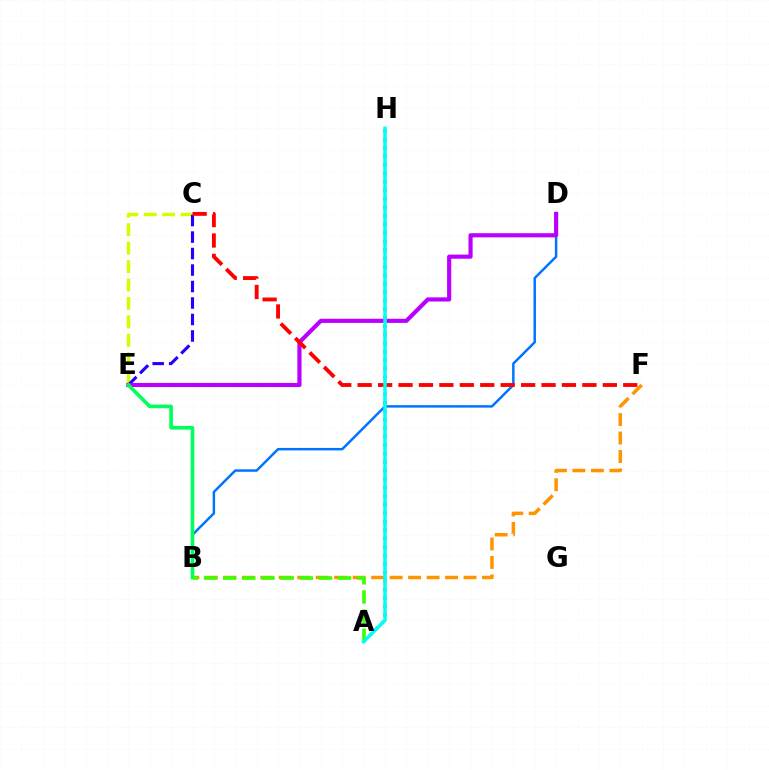{('A', 'H'): [{'color': '#ff00ac', 'line_style': 'dotted', 'thickness': 2.31}, {'color': '#00fff6', 'line_style': 'solid', 'thickness': 2.54}], ('B', 'F'): [{'color': '#ff9400', 'line_style': 'dashed', 'thickness': 2.51}], ('B', 'D'): [{'color': '#0074ff', 'line_style': 'solid', 'thickness': 1.78}], ('C', 'E'): [{'color': '#d1ff00', 'line_style': 'dashed', 'thickness': 2.5}, {'color': '#2500ff', 'line_style': 'dashed', 'thickness': 2.24}], ('D', 'E'): [{'color': '#b900ff', 'line_style': 'solid', 'thickness': 2.98}], ('B', 'E'): [{'color': '#00ff5c', 'line_style': 'solid', 'thickness': 2.6}], ('A', 'B'): [{'color': '#3dff00', 'line_style': 'dashed', 'thickness': 2.6}], ('C', 'F'): [{'color': '#ff0000', 'line_style': 'dashed', 'thickness': 2.78}]}